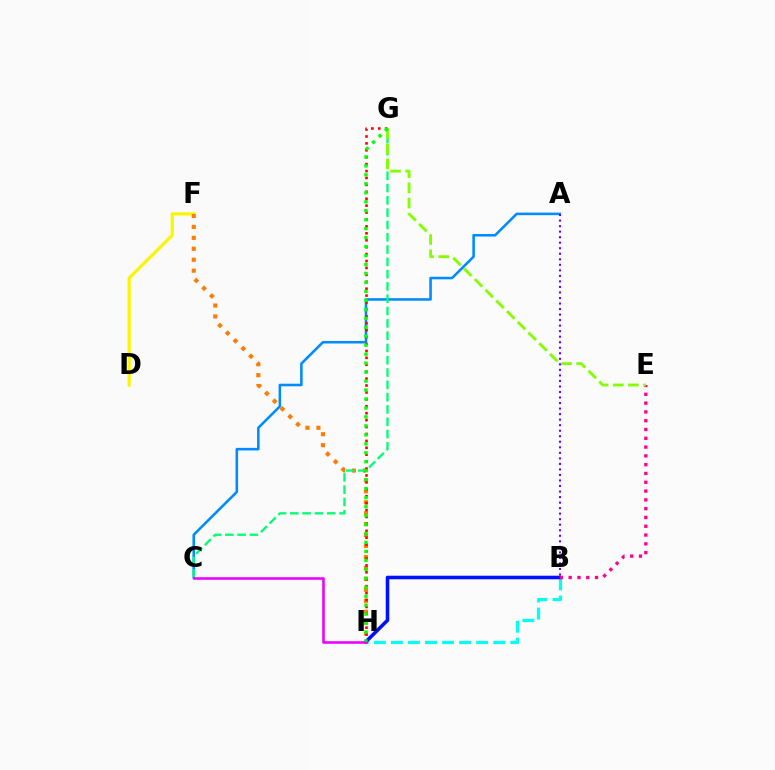{('D', 'F'): [{'color': '#fcf500', 'line_style': 'solid', 'thickness': 2.29}], ('A', 'C'): [{'color': '#008cff', 'line_style': 'solid', 'thickness': 1.85}], ('F', 'H'): [{'color': '#ff7c00', 'line_style': 'dotted', 'thickness': 2.97}], ('B', 'H'): [{'color': '#00fff6', 'line_style': 'dashed', 'thickness': 2.32}, {'color': '#0010ff', 'line_style': 'solid', 'thickness': 2.57}], ('G', 'H'): [{'color': '#ff0000', 'line_style': 'dotted', 'thickness': 1.88}, {'color': '#08ff00', 'line_style': 'dotted', 'thickness': 2.44}], ('C', 'G'): [{'color': '#00ff74', 'line_style': 'dashed', 'thickness': 1.67}], ('B', 'E'): [{'color': '#ff0094', 'line_style': 'dotted', 'thickness': 2.39}], ('E', 'G'): [{'color': '#84ff00', 'line_style': 'dashed', 'thickness': 2.06}], ('C', 'H'): [{'color': '#ee00ff', 'line_style': 'solid', 'thickness': 1.86}], ('A', 'B'): [{'color': '#7200ff', 'line_style': 'dotted', 'thickness': 1.5}]}